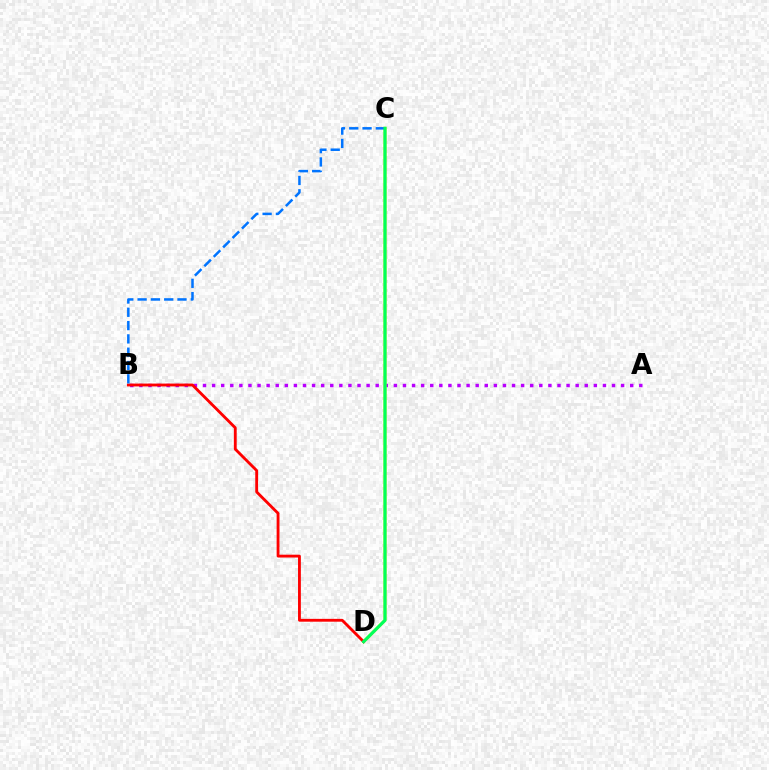{('A', 'B'): [{'color': '#b900ff', 'line_style': 'dotted', 'thickness': 2.47}], ('C', 'D'): [{'color': '#d1ff00', 'line_style': 'solid', 'thickness': 2.16}, {'color': '#00ff5c', 'line_style': 'solid', 'thickness': 2.25}], ('B', 'D'): [{'color': '#ff0000', 'line_style': 'solid', 'thickness': 2.04}], ('B', 'C'): [{'color': '#0074ff', 'line_style': 'dashed', 'thickness': 1.81}]}